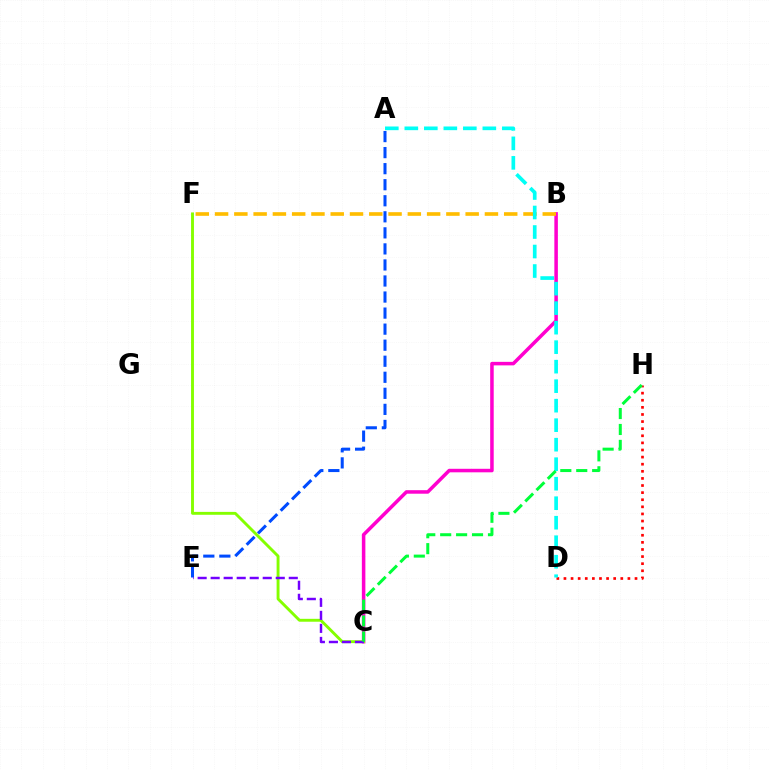{('B', 'C'): [{'color': '#ff00cf', 'line_style': 'solid', 'thickness': 2.54}], ('B', 'F'): [{'color': '#ffbd00', 'line_style': 'dashed', 'thickness': 2.62}], ('C', 'F'): [{'color': '#84ff00', 'line_style': 'solid', 'thickness': 2.09}], ('D', 'H'): [{'color': '#ff0000', 'line_style': 'dotted', 'thickness': 1.93}], ('A', 'E'): [{'color': '#004bff', 'line_style': 'dashed', 'thickness': 2.18}], ('A', 'D'): [{'color': '#00fff6', 'line_style': 'dashed', 'thickness': 2.65}], ('C', 'E'): [{'color': '#7200ff', 'line_style': 'dashed', 'thickness': 1.77}], ('C', 'H'): [{'color': '#00ff39', 'line_style': 'dashed', 'thickness': 2.16}]}